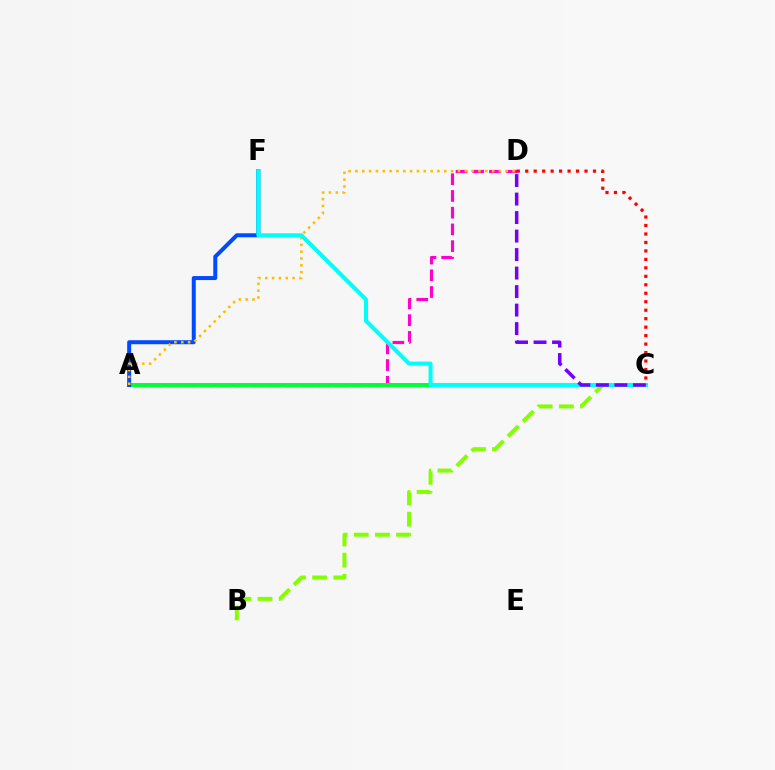{('A', 'D'): [{'color': '#ff00cf', 'line_style': 'dashed', 'thickness': 2.27}, {'color': '#ffbd00', 'line_style': 'dotted', 'thickness': 1.86}], ('A', 'C'): [{'color': '#00ff39', 'line_style': 'solid', 'thickness': 2.86}], ('A', 'F'): [{'color': '#004bff', 'line_style': 'solid', 'thickness': 2.88}], ('B', 'C'): [{'color': '#84ff00', 'line_style': 'dashed', 'thickness': 2.87}], ('C', 'F'): [{'color': '#00fff6', 'line_style': 'solid', 'thickness': 2.92}], ('C', 'D'): [{'color': '#7200ff', 'line_style': 'dashed', 'thickness': 2.51}, {'color': '#ff0000', 'line_style': 'dotted', 'thickness': 2.3}]}